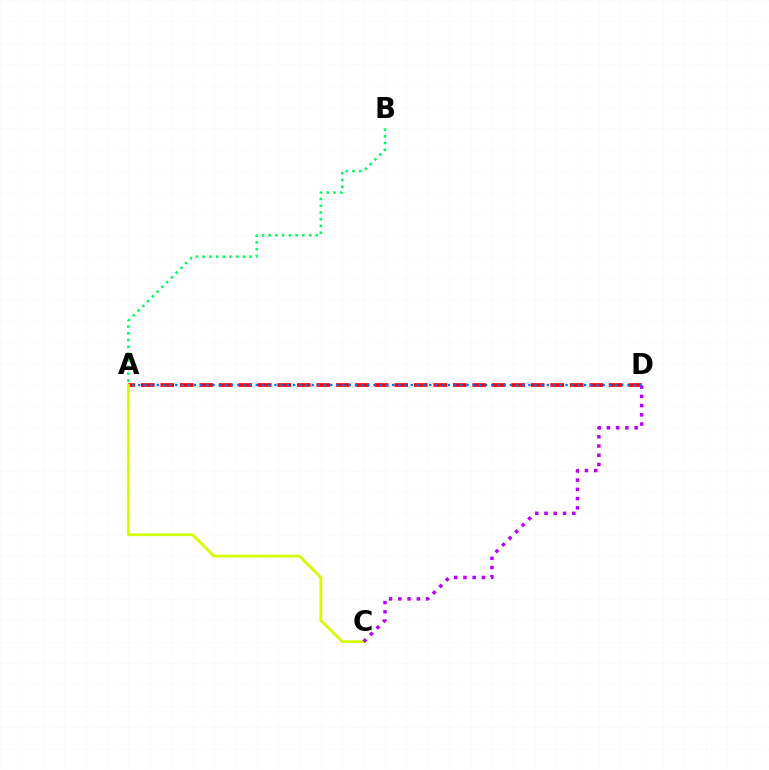{('A', 'D'): [{'color': '#ff0000', 'line_style': 'dashed', 'thickness': 2.65}, {'color': '#0074ff', 'line_style': 'dotted', 'thickness': 1.68}], ('A', 'C'): [{'color': '#d1ff00', 'line_style': 'solid', 'thickness': 2.01}], ('C', 'D'): [{'color': '#b900ff', 'line_style': 'dotted', 'thickness': 2.51}], ('A', 'B'): [{'color': '#00ff5c', 'line_style': 'dotted', 'thickness': 1.83}]}